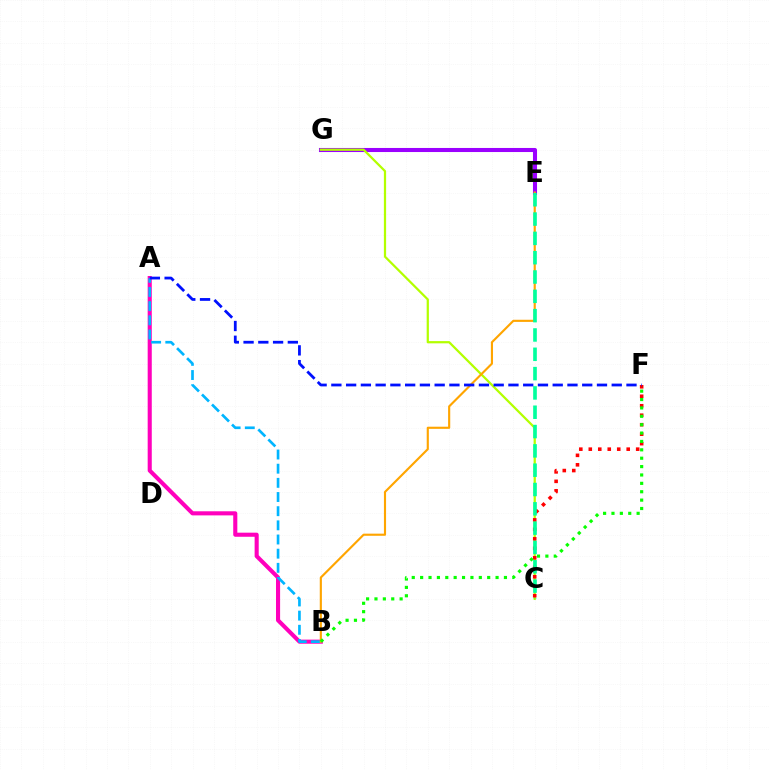{('E', 'G'): [{'color': '#9b00ff', 'line_style': 'solid', 'thickness': 2.93}], ('A', 'B'): [{'color': '#ff00bd', 'line_style': 'solid', 'thickness': 2.95}, {'color': '#00b5ff', 'line_style': 'dashed', 'thickness': 1.92}], ('C', 'G'): [{'color': '#b3ff00', 'line_style': 'solid', 'thickness': 1.61}], ('C', 'F'): [{'color': '#ff0000', 'line_style': 'dotted', 'thickness': 2.58}], ('B', 'E'): [{'color': '#ffa500', 'line_style': 'solid', 'thickness': 1.54}], ('B', 'F'): [{'color': '#08ff00', 'line_style': 'dotted', 'thickness': 2.28}], ('C', 'E'): [{'color': '#00ff9d', 'line_style': 'dashed', 'thickness': 2.62}], ('A', 'F'): [{'color': '#0010ff', 'line_style': 'dashed', 'thickness': 2.0}]}